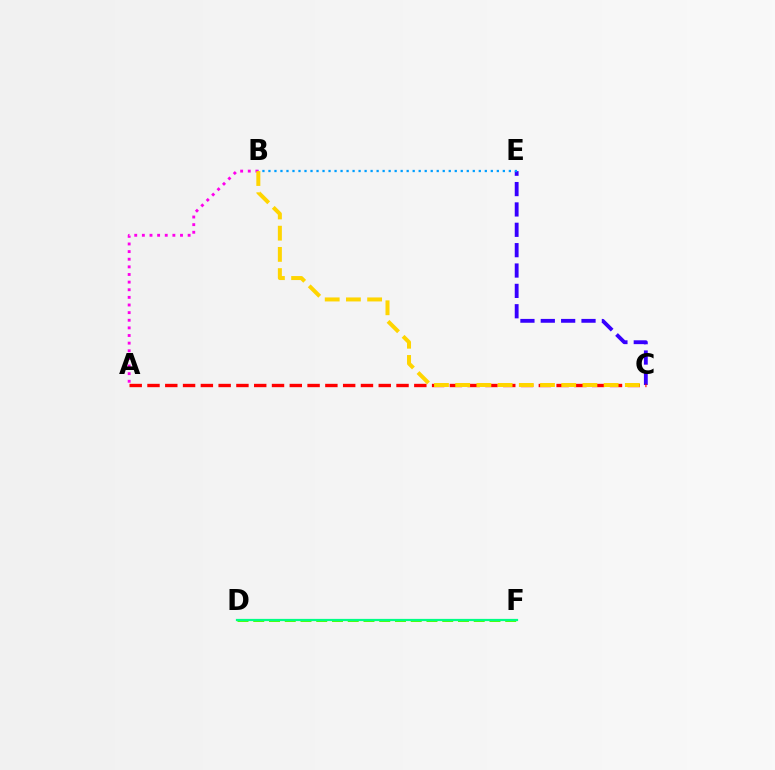{('D', 'F'): [{'color': '#4fff00', 'line_style': 'dashed', 'thickness': 2.14}, {'color': '#00ff86', 'line_style': 'solid', 'thickness': 1.61}], ('C', 'E'): [{'color': '#3700ff', 'line_style': 'dashed', 'thickness': 2.77}], ('B', 'E'): [{'color': '#009eff', 'line_style': 'dotted', 'thickness': 1.63}], ('A', 'B'): [{'color': '#ff00ed', 'line_style': 'dotted', 'thickness': 2.07}], ('A', 'C'): [{'color': '#ff0000', 'line_style': 'dashed', 'thickness': 2.42}], ('B', 'C'): [{'color': '#ffd500', 'line_style': 'dashed', 'thickness': 2.88}]}